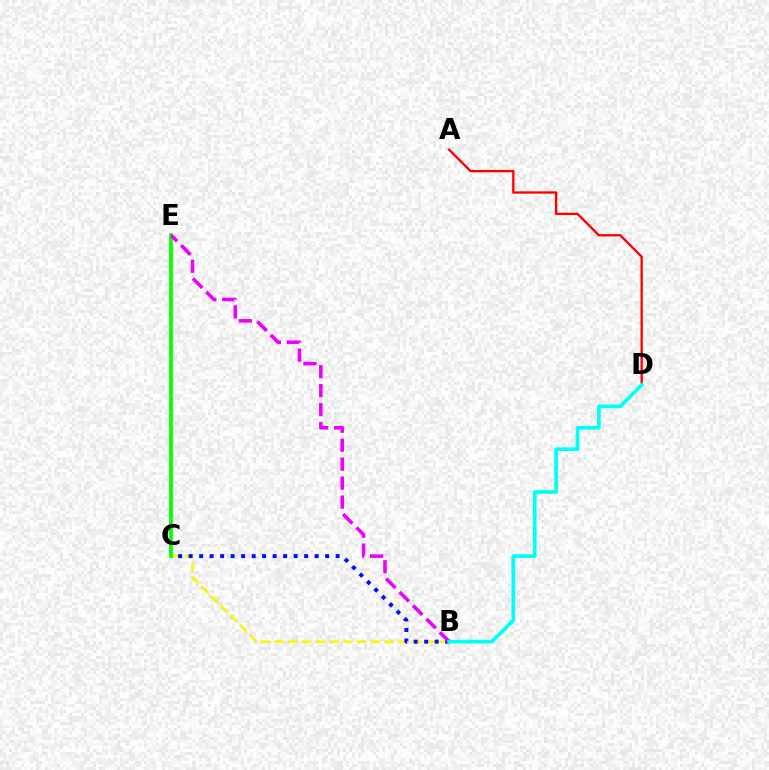{('B', 'C'): [{'color': '#fcf500', 'line_style': 'dashed', 'thickness': 1.87}, {'color': '#0010ff', 'line_style': 'dotted', 'thickness': 2.85}], ('A', 'D'): [{'color': '#ff0000', 'line_style': 'solid', 'thickness': 1.68}], ('C', 'E'): [{'color': '#08ff00', 'line_style': 'solid', 'thickness': 2.71}], ('B', 'E'): [{'color': '#ee00ff', 'line_style': 'dashed', 'thickness': 2.58}], ('B', 'D'): [{'color': '#00fff6', 'line_style': 'solid', 'thickness': 2.65}]}